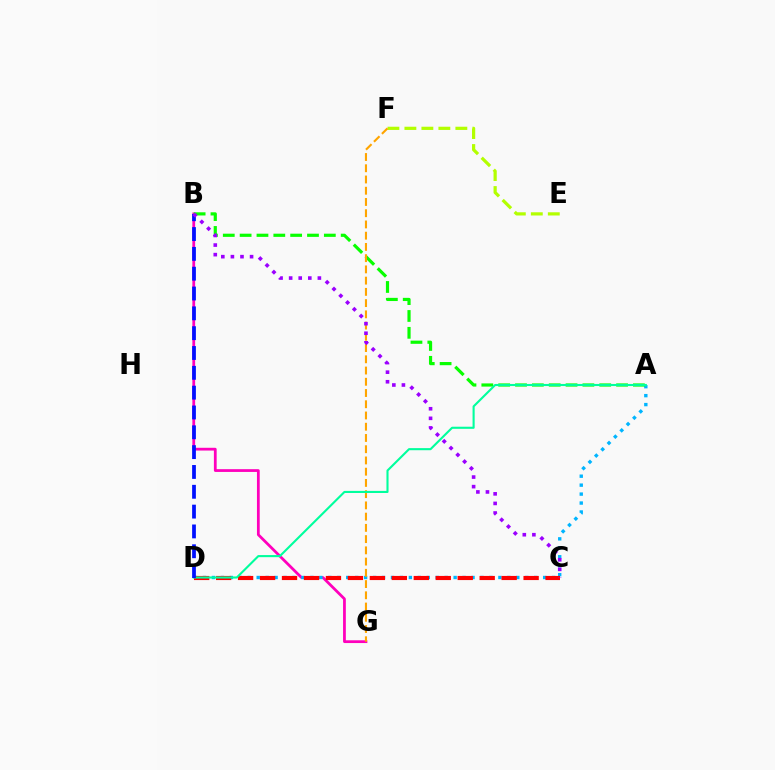{('B', 'G'): [{'color': '#ff00bd', 'line_style': 'solid', 'thickness': 1.99}], ('A', 'D'): [{'color': '#00b5ff', 'line_style': 'dotted', 'thickness': 2.43}, {'color': '#00ff9d', 'line_style': 'solid', 'thickness': 1.51}], ('A', 'B'): [{'color': '#08ff00', 'line_style': 'dashed', 'thickness': 2.29}], ('E', 'F'): [{'color': '#b3ff00', 'line_style': 'dashed', 'thickness': 2.31}], ('F', 'G'): [{'color': '#ffa500', 'line_style': 'dashed', 'thickness': 1.53}], ('C', 'D'): [{'color': '#ff0000', 'line_style': 'dashed', 'thickness': 2.98}], ('B', 'D'): [{'color': '#0010ff', 'line_style': 'dashed', 'thickness': 2.69}], ('B', 'C'): [{'color': '#9b00ff', 'line_style': 'dotted', 'thickness': 2.6}]}